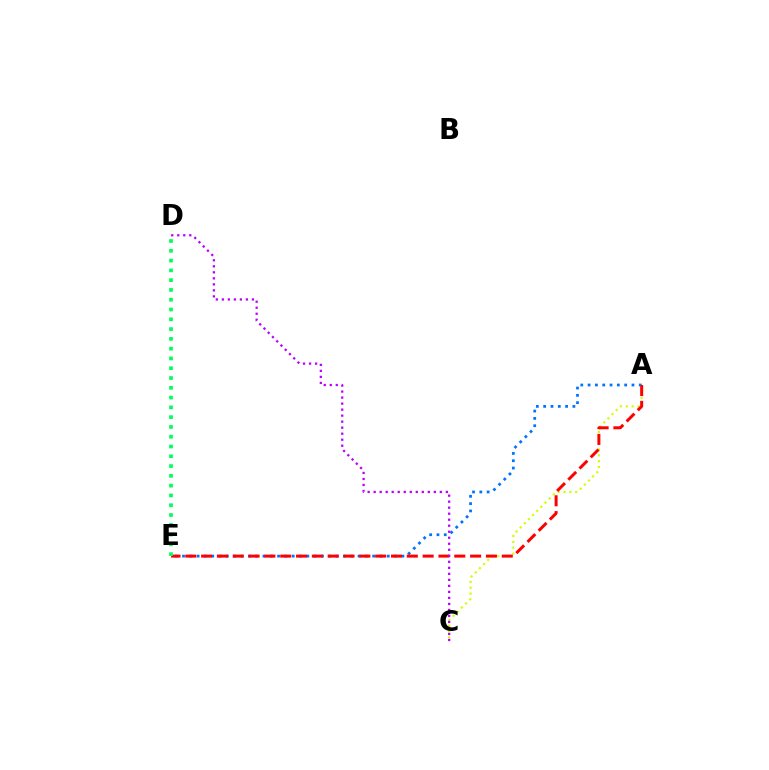{('A', 'E'): [{'color': '#0074ff', 'line_style': 'dotted', 'thickness': 1.99}, {'color': '#ff0000', 'line_style': 'dashed', 'thickness': 2.15}], ('A', 'C'): [{'color': '#d1ff00', 'line_style': 'dotted', 'thickness': 1.59}], ('D', 'E'): [{'color': '#00ff5c', 'line_style': 'dotted', 'thickness': 2.66}], ('C', 'D'): [{'color': '#b900ff', 'line_style': 'dotted', 'thickness': 1.63}]}